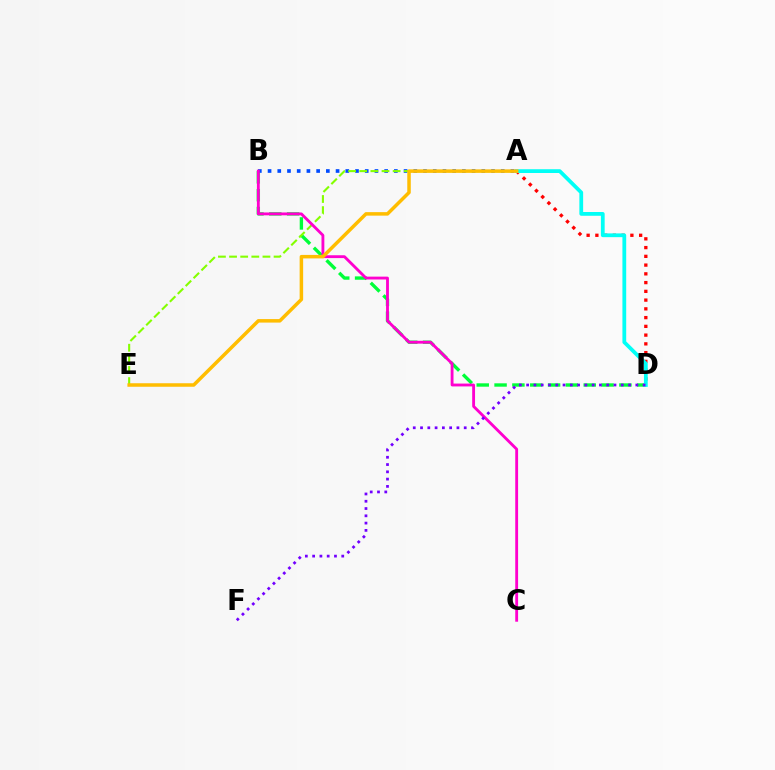{('B', 'D'): [{'color': '#00ff39', 'line_style': 'dashed', 'thickness': 2.42}], ('A', 'B'): [{'color': '#004bff', 'line_style': 'dotted', 'thickness': 2.64}], ('A', 'D'): [{'color': '#ff0000', 'line_style': 'dotted', 'thickness': 2.38}, {'color': '#00fff6', 'line_style': 'solid', 'thickness': 2.71}], ('A', 'E'): [{'color': '#84ff00', 'line_style': 'dashed', 'thickness': 1.51}, {'color': '#ffbd00', 'line_style': 'solid', 'thickness': 2.52}], ('B', 'C'): [{'color': '#ff00cf', 'line_style': 'solid', 'thickness': 2.05}], ('D', 'F'): [{'color': '#7200ff', 'line_style': 'dotted', 'thickness': 1.98}]}